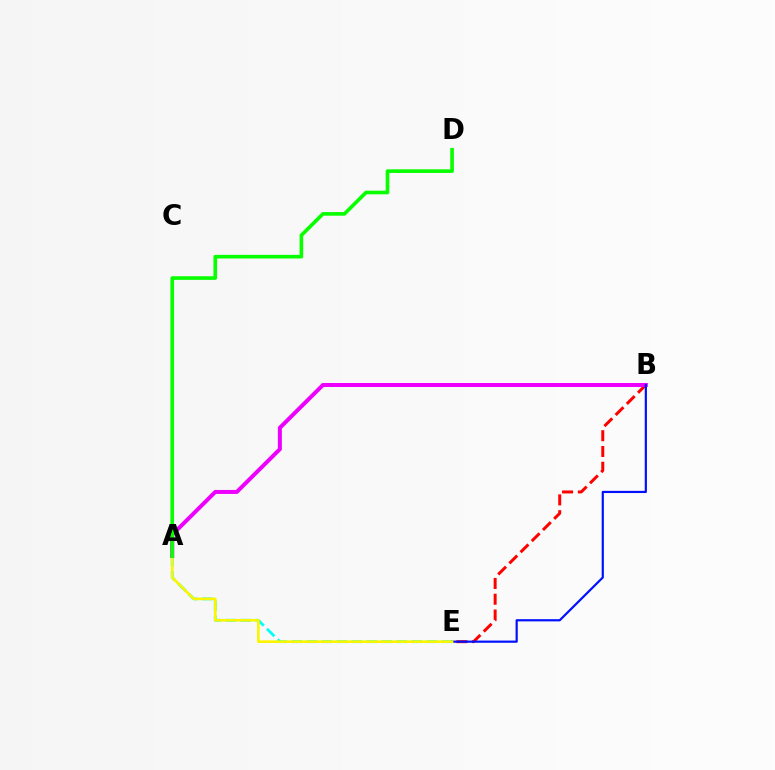{('B', 'E'): [{'color': '#ff0000', 'line_style': 'dashed', 'thickness': 2.14}, {'color': '#0010ff', 'line_style': 'solid', 'thickness': 1.58}], ('A', 'E'): [{'color': '#00fff6', 'line_style': 'dashed', 'thickness': 2.04}, {'color': '#fcf500', 'line_style': 'solid', 'thickness': 1.89}], ('A', 'B'): [{'color': '#ee00ff', 'line_style': 'solid', 'thickness': 2.88}], ('A', 'D'): [{'color': '#08ff00', 'line_style': 'solid', 'thickness': 2.62}]}